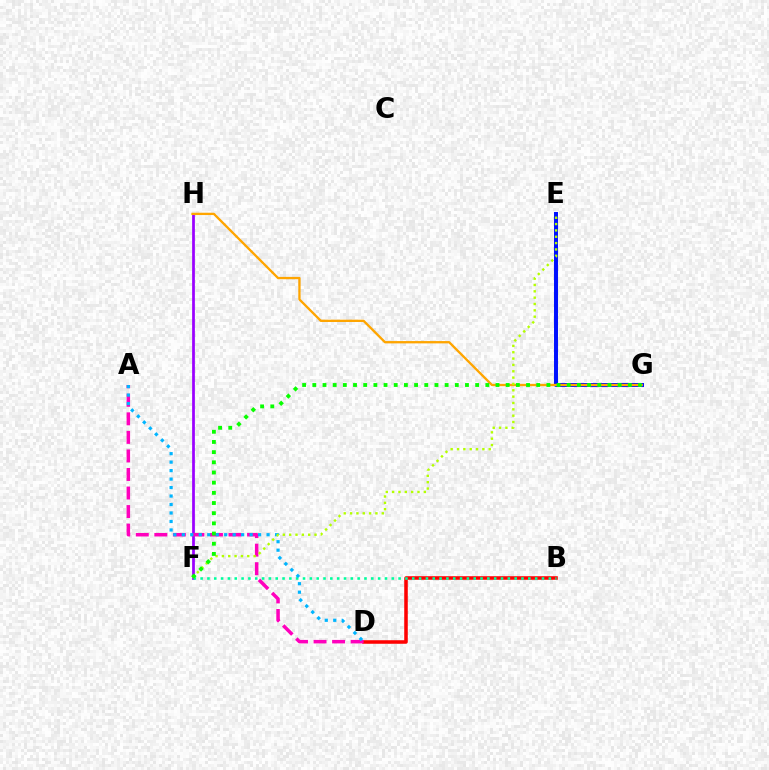{('F', 'H'): [{'color': '#9b00ff', 'line_style': 'solid', 'thickness': 1.98}], ('B', 'D'): [{'color': '#ff0000', 'line_style': 'solid', 'thickness': 2.55}], ('A', 'D'): [{'color': '#ff00bd', 'line_style': 'dashed', 'thickness': 2.52}, {'color': '#00b5ff', 'line_style': 'dotted', 'thickness': 2.3}], ('B', 'F'): [{'color': '#00ff9d', 'line_style': 'dotted', 'thickness': 1.85}], ('E', 'G'): [{'color': '#0010ff', 'line_style': 'solid', 'thickness': 2.86}], ('G', 'H'): [{'color': '#ffa500', 'line_style': 'solid', 'thickness': 1.67}], ('E', 'F'): [{'color': '#b3ff00', 'line_style': 'dotted', 'thickness': 1.72}], ('F', 'G'): [{'color': '#08ff00', 'line_style': 'dotted', 'thickness': 2.77}]}